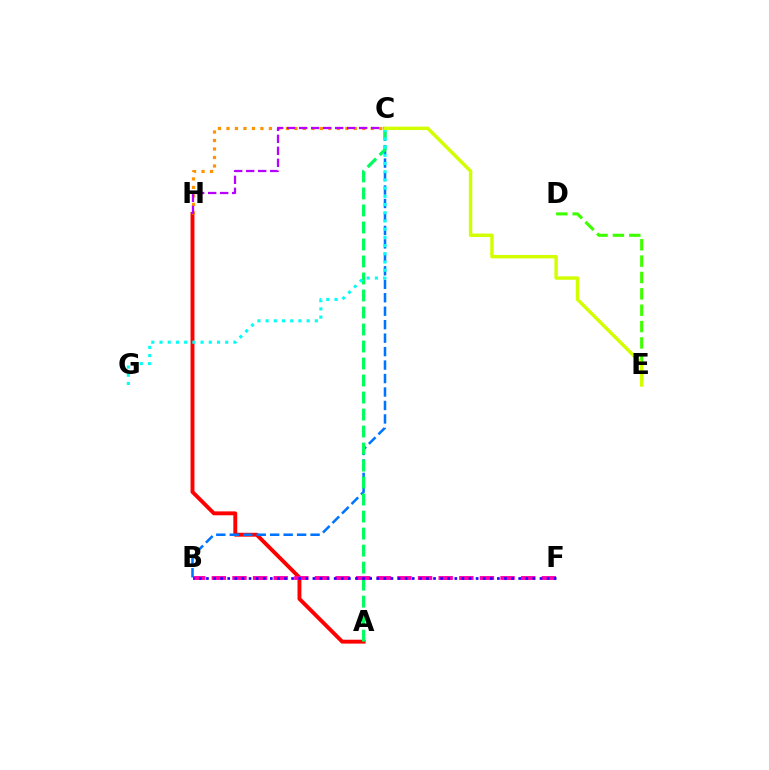{('A', 'H'): [{'color': '#ff0000', 'line_style': 'solid', 'thickness': 2.8}], ('B', 'C'): [{'color': '#0074ff', 'line_style': 'dashed', 'thickness': 1.83}], ('A', 'C'): [{'color': '#00ff5c', 'line_style': 'dashed', 'thickness': 2.31}], ('C', 'H'): [{'color': '#ff9400', 'line_style': 'dotted', 'thickness': 2.31}, {'color': '#b900ff', 'line_style': 'dashed', 'thickness': 1.63}], ('B', 'F'): [{'color': '#ff00ac', 'line_style': 'dashed', 'thickness': 2.8}, {'color': '#2500ff', 'line_style': 'dotted', 'thickness': 1.93}], ('D', 'E'): [{'color': '#3dff00', 'line_style': 'dashed', 'thickness': 2.22}], ('C', 'G'): [{'color': '#00fff6', 'line_style': 'dotted', 'thickness': 2.23}], ('C', 'E'): [{'color': '#d1ff00', 'line_style': 'solid', 'thickness': 2.46}]}